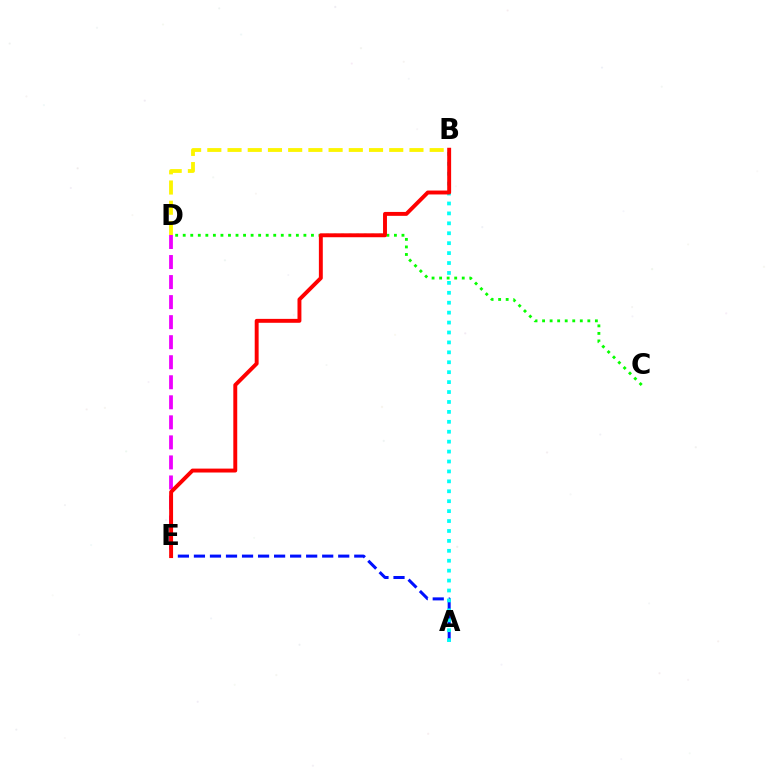{('D', 'E'): [{'color': '#ee00ff', 'line_style': 'dashed', 'thickness': 2.72}], ('A', 'E'): [{'color': '#0010ff', 'line_style': 'dashed', 'thickness': 2.18}], ('C', 'D'): [{'color': '#08ff00', 'line_style': 'dotted', 'thickness': 2.05}], ('A', 'B'): [{'color': '#00fff6', 'line_style': 'dotted', 'thickness': 2.7}], ('B', 'E'): [{'color': '#ff0000', 'line_style': 'solid', 'thickness': 2.82}], ('B', 'D'): [{'color': '#fcf500', 'line_style': 'dashed', 'thickness': 2.75}]}